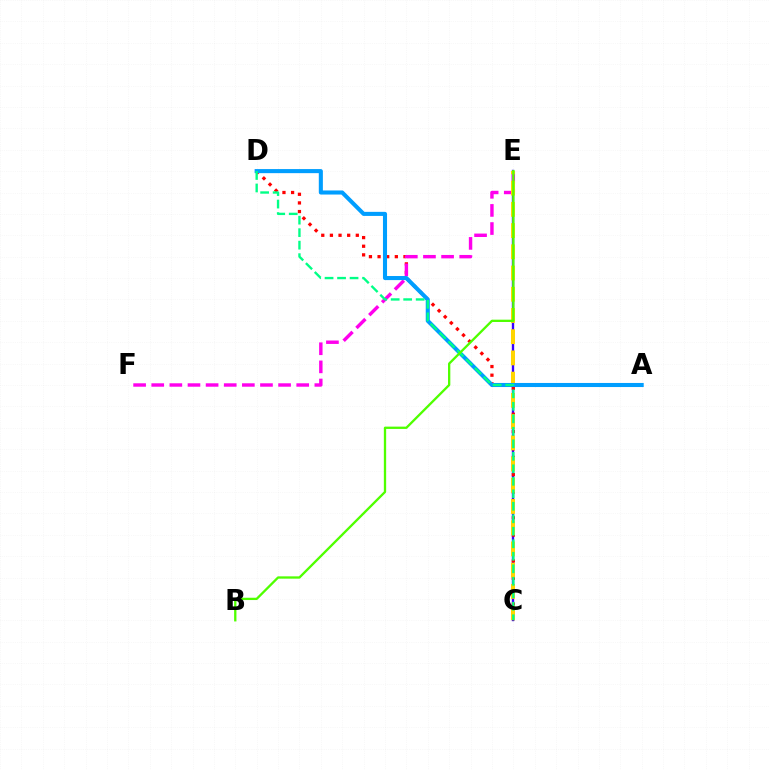{('C', 'E'): [{'color': '#3700ff', 'line_style': 'solid', 'thickness': 1.7}, {'color': '#ffd500', 'line_style': 'dashed', 'thickness': 2.88}], ('C', 'D'): [{'color': '#ff0000', 'line_style': 'dotted', 'thickness': 2.35}, {'color': '#00ff86', 'line_style': 'dashed', 'thickness': 1.7}], ('E', 'F'): [{'color': '#ff00ed', 'line_style': 'dashed', 'thickness': 2.46}], ('A', 'D'): [{'color': '#009eff', 'line_style': 'solid', 'thickness': 2.93}], ('B', 'E'): [{'color': '#4fff00', 'line_style': 'solid', 'thickness': 1.66}]}